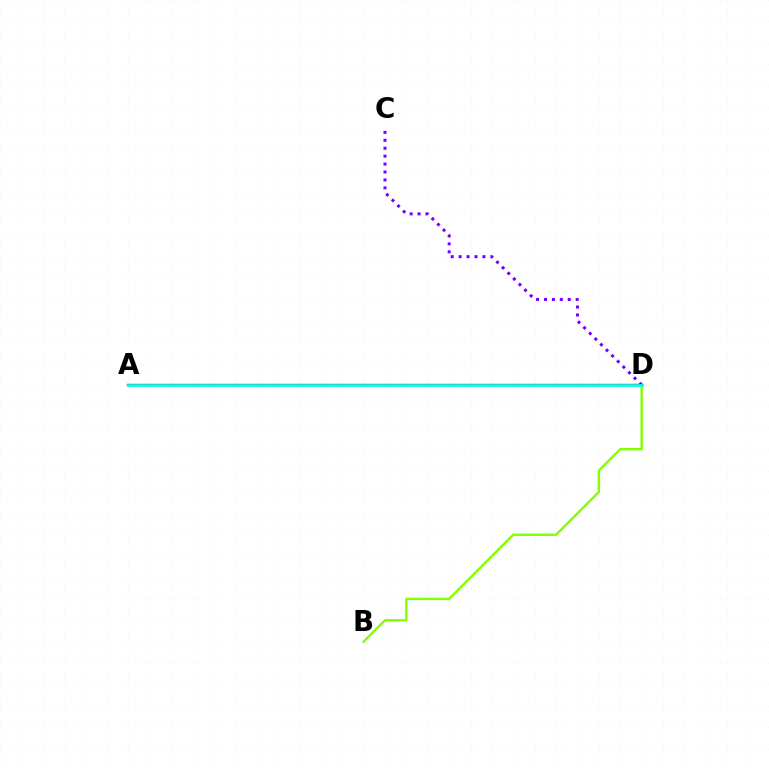{('B', 'D'): [{'color': '#84ff00', 'line_style': 'solid', 'thickness': 1.74}], ('A', 'D'): [{'color': '#ff0000', 'line_style': 'solid', 'thickness': 1.7}, {'color': '#00fff6', 'line_style': 'solid', 'thickness': 1.95}], ('C', 'D'): [{'color': '#7200ff', 'line_style': 'dotted', 'thickness': 2.15}]}